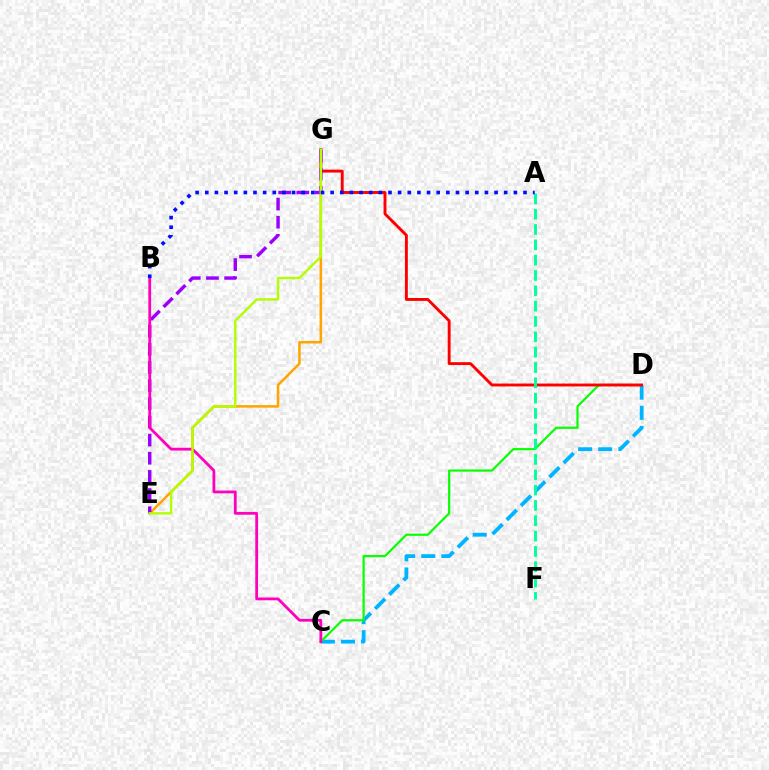{('C', 'D'): [{'color': '#00b5ff', 'line_style': 'dashed', 'thickness': 2.73}, {'color': '#08ff00', 'line_style': 'solid', 'thickness': 1.58}], ('E', 'G'): [{'color': '#ffa500', 'line_style': 'solid', 'thickness': 1.82}, {'color': '#9b00ff', 'line_style': 'dashed', 'thickness': 2.47}, {'color': '#b3ff00', 'line_style': 'solid', 'thickness': 1.73}], ('D', 'G'): [{'color': '#ff0000', 'line_style': 'solid', 'thickness': 2.08}], ('A', 'F'): [{'color': '#00ff9d', 'line_style': 'dashed', 'thickness': 2.08}], ('B', 'C'): [{'color': '#ff00bd', 'line_style': 'solid', 'thickness': 2.01}], ('A', 'B'): [{'color': '#0010ff', 'line_style': 'dotted', 'thickness': 2.62}]}